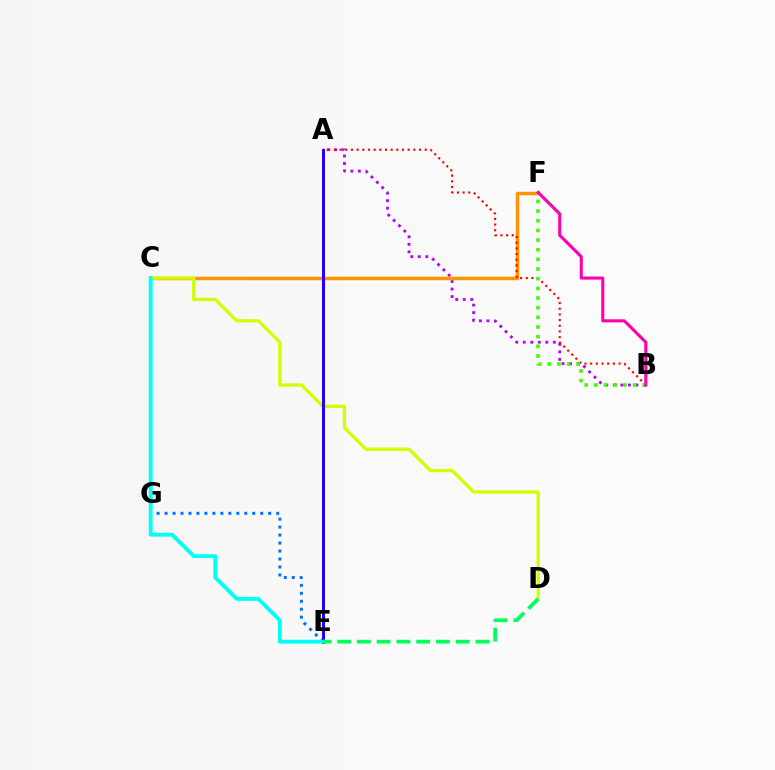{('A', 'B'): [{'color': '#b900ff', 'line_style': 'dotted', 'thickness': 2.04}, {'color': '#ff0000', 'line_style': 'dotted', 'thickness': 1.54}], ('C', 'F'): [{'color': '#ff9400', 'line_style': 'solid', 'thickness': 2.5}], ('E', 'G'): [{'color': '#0074ff', 'line_style': 'dotted', 'thickness': 2.17}], ('C', 'D'): [{'color': '#d1ff00', 'line_style': 'solid', 'thickness': 2.36}], ('A', 'E'): [{'color': '#2500ff', 'line_style': 'solid', 'thickness': 2.17}], ('B', 'F'): [{'color': '#3dff00', 'line_style': 'dotted', 'thickness': 2.62}, {'color': '#ff00ac', 'line_style': 'solid', 'thickness': 2.22}], ('C', 'E'): [{'color': '#00fff6', 'line_style': 'solid', 'thickness': 2.77}], ('D', 'E'): [{'color': '#00ff5c', 'line_style': 'dashed', 'thickness': 2.68}]}